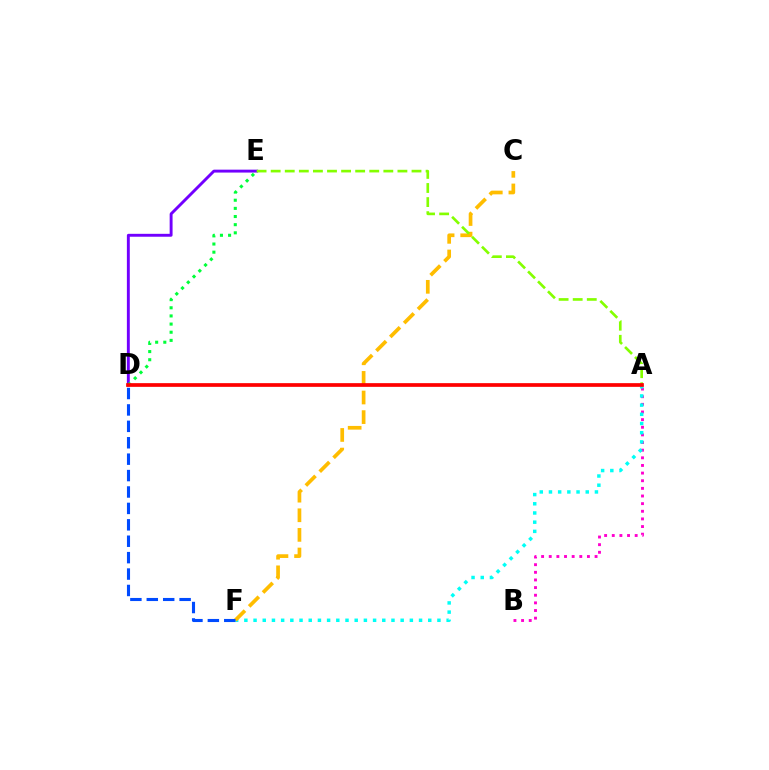{('D', 'E'): [{'color': '#7200ff', 'line_style': 'solid', 'thickness': 2.09}, {'color': '#00ff39', 'line_style': 'dotted', 'thickness': 2.21}], ('A', 'B'): [{'color': '#ff00cf', 'line_style': 'dotted', 'thickness': 2.08}], ('A', 'F'): [{'color': '#00fff6', 'line_style': 'dotted', 'thickness': 2.5}], ('C', 'F'): [{'color': '#ffbd00', 'line_style': 'dashed', 'thickness': 2.66}], ('D', 'F'): [{'color': '#004bff', 'line_style': 'dashed', 'thickness': 2.23}], ('A', 'E'): [{'color': '#84ff00', 'line_style': 'dashed', 'thickness': 1.91}], ('A', 'D'): [{'color': '#ff0000', 'line_style': 'solid', 'thickness': 2.66}]}